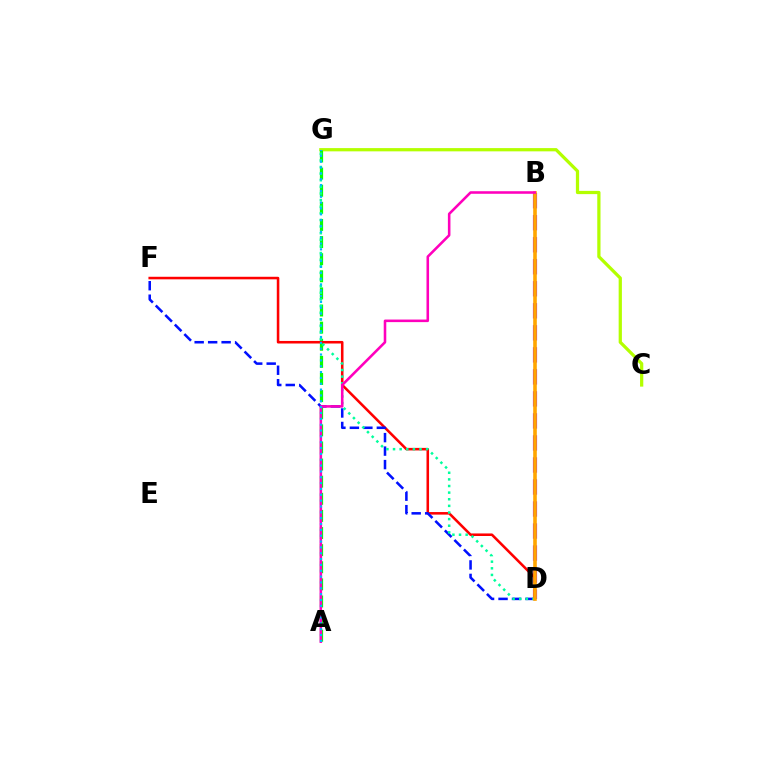{('C', 'G'): [{'color': '#b3ff00', 'line_style': 'solid', 'thickness': 2.33}], ('B', 'D'): [{'color': '#9b00ff', 'line_style': 'dashed', 'thickness': 2.99}, {'color': '#ffa500', 'line_style': 'solid', 'thickness': 2.6}], ('A', 'G'): [{'color': '#08ff00', 'line_style': 'dashed', 'thickness': 2.33}, {'color': '#00b5ff', 'line_style': 'dotted', 'thickness': 1.59}], ('D', 'F'): [{'color': '#ff0000', 'line_style': 'solid', 'thickness': 1.84}, {'color': '#0010ff', 'line_style': 'dashed', 'thickness': 1.83}], ('D', 'G'): [{'color': '#00ff9d', 'line_style': 'dotted', 'thickness': 1.8}], ('A', 'B'): [{'color': '#ff00bd', 'line_style': 'solid', 'thickness': 1.85}]}